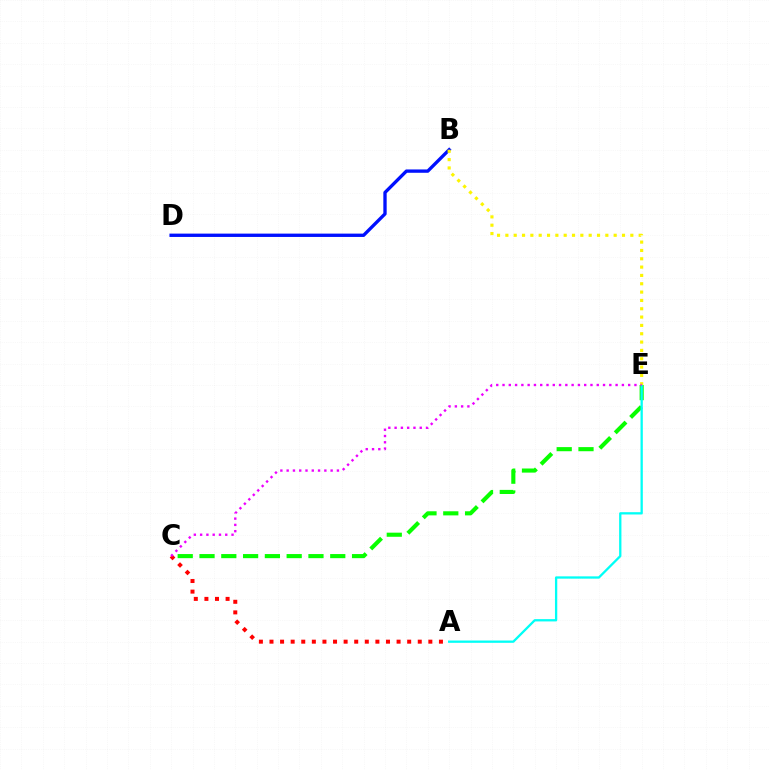{('C', 'E'): [{'color': '#08ff00', 'line_style': 'dashed', 'thickness': 2.96}, {'color': '#ee00ff', 'line_style': 'dotted', 'thickness': 1.71}], ('B', 'D'): [{'color': '#0010ff', 'line_style': 'solid', 'thickness': 2.4}], ('A', 'E'): [{'color': '#00fff6', 'line_style': 'solid', 'thickness': 1.65}], ('A', 'C'): [{'color': '#ff0000', 'line_style': 'dotted', 'thickness': 2.88}], ('B', 'E'): [{'color': '#fcf500', 'line_style': 'dotted', 'thickness': 2.26}]}